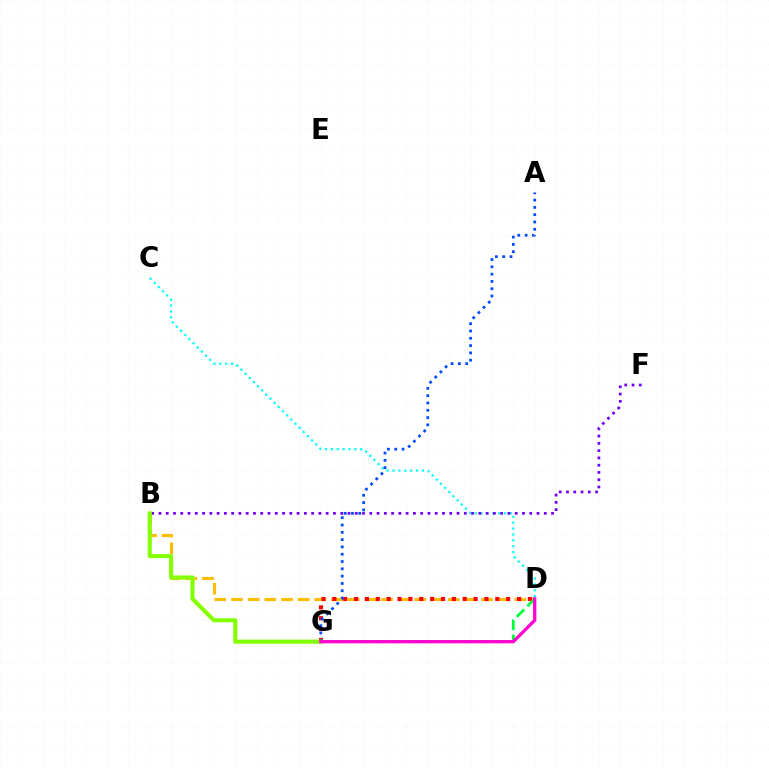{('C', 'D'): [{'color': '#00fff6', 'line_style': 'dotted', 'thickness': 1.6}], ('B', 'D'): [{'color': '#ffbd00', 'line_style': 'dashed', 'thickness': 2.26}], ('D', 'G'): [{'color': '#ff0000', 'line_style': 'dotted', 'thickness': 2.95}, {'color': '#00ff39', 'line_style': 'dashed', 'thickness': 2.02}, {'color': '#ff00cf', 'line_style': 'solid', 'thickness': 2.35}], ('A', 'G'): [{'color': '#004bff', 'line_style': 'dotted', 'thickness': 1.98}], ('B', 'F'): [{'color': '#7200ff', 'line_style': 'dotted', 'thickness': 1.98}], ('B', 'G'): [{'color': '#84ff00', 'line_style': 'solid', 'thickness': 2.95}]}